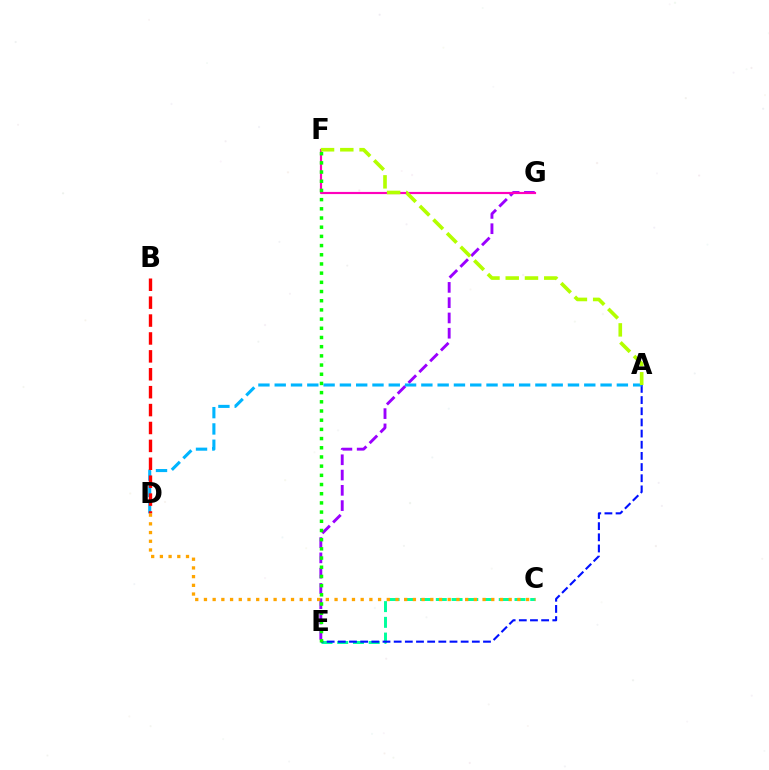{('E', 'G'): [{'color': '#9b00ff', 'line_style': 'dashed', 'thickness': 2.08}], ('C', 'E'): [{'color': '#00ff9d', 'line_style': 'dashed', 'thickness': 2.14}], ('A', 'E'): [{'color': '#0010ff', 'line_style': 'dashed', 'thickness': 1.52}], ('A', 'D'): [{'color': '#00b5ff', 'line_style': 'dashed', 'thickness': 2.21}], ('F', 'G'): [{'color': '#ff00bd', 'line_style': 'solid', 'thickness': 1.56}], ('E', 'F'): [{'color': '#08ff00', 'line_style': 'dotted', 'thickness': 2.5}], ('B', 'D'): [{'color': '#ff0000', 'line_style': 'dashed', 'thickness': 2.43}], ('A', 'F'): [{'color': '#b3ff00', 'line_style': 'dashed', 'thickness': 2.62}], ('C', 'D'): [{'color': '#ffa500', 'line_style': 'dotted', 'thickness': 2.37}]}